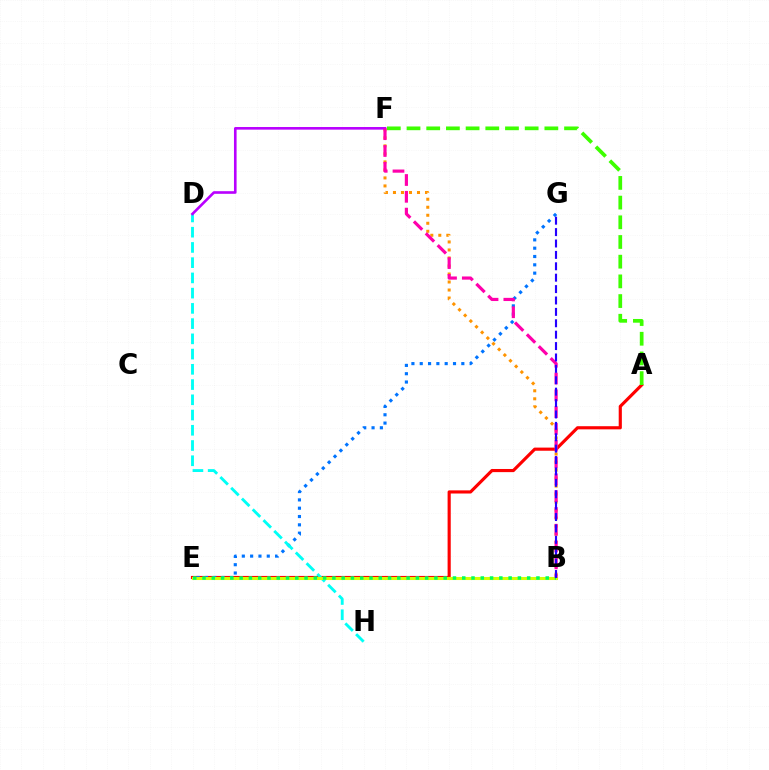{('A', 'E'): [{'color': '#ff0000', 'line_style': 'solid', 'thickness': 2.26}], ('B', 'F'): [{'color': '#ff9400', 'line_style': 'dotted', 'thickness': 2.18}, {'color': '#ff00ac', 'line_style': 'dashed', 'thickness': 2.28}], ('E', 'G'): [{'color': '#0074ff', 'line_style': 'dotted', 'thickness': 2.26}], ('D', 'H'): [{'color': '#00fff6', 'line_style': 'dashed', 'thickness': 2.07}], ('B', 'E'): [{'color': '#d1ff00', 'line_style': 'solid', 'thickness': 2.21}, {'color': '#00ff5c', 'line_style': 'dotted', 'thickness': 2.52}], ('D', 'F'): [{'color': '#b900ff', 'line_style': 'solid', 'thickness': 1.89}], ('B', 'G'): [{'color': '#2500ff', 'line_style': 'dashed', 'thickness': 1.55}], ('A', 'F'): [{'color': '#3dff00', 'line_style': 'dashed', 'thickness': 2.67}]}